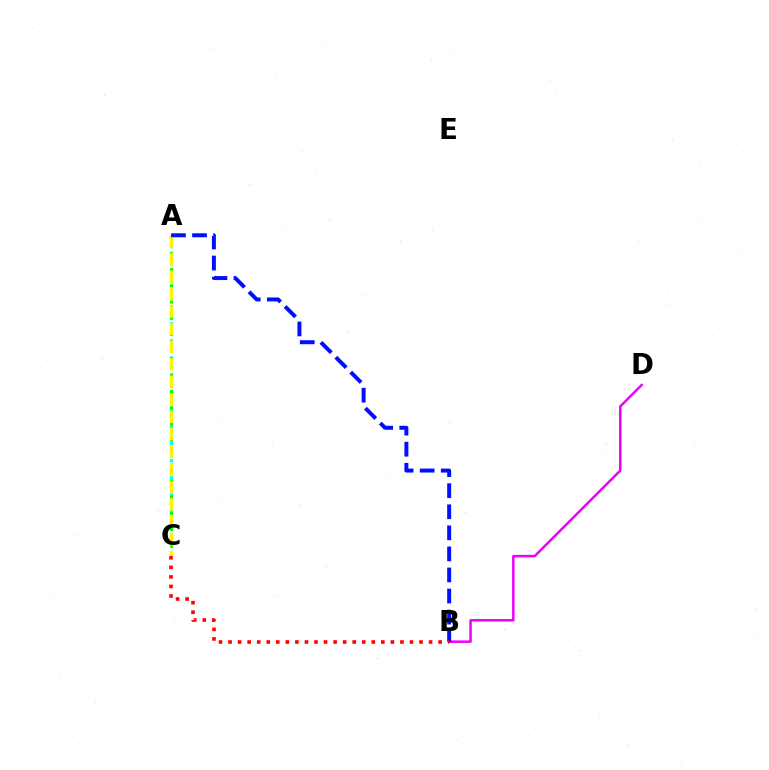{('A', 'C'): [{'color': '#00fff6', 'line_style': 'dotted', 'thickness': 2.33}, {'color': '#08ff00', 'line_style': 'dotted', 'thickness': 2.21}, {'color': '#fcf500', 'line_style': 'dashed', 'thickness': 2.38}], ('B', 'D'): [{'color': '#ee00ff', 'line_style': 'solid', 'thickness': 1.81}], ('A', 'B'): [{'color': '#0010ff', 'line_style': 'dashed', 'thickness': 2.86}], ('B', 'C'): [{'color': '#ff0000', 'line_style': 'dotted', 'thickness': 2.59}]}